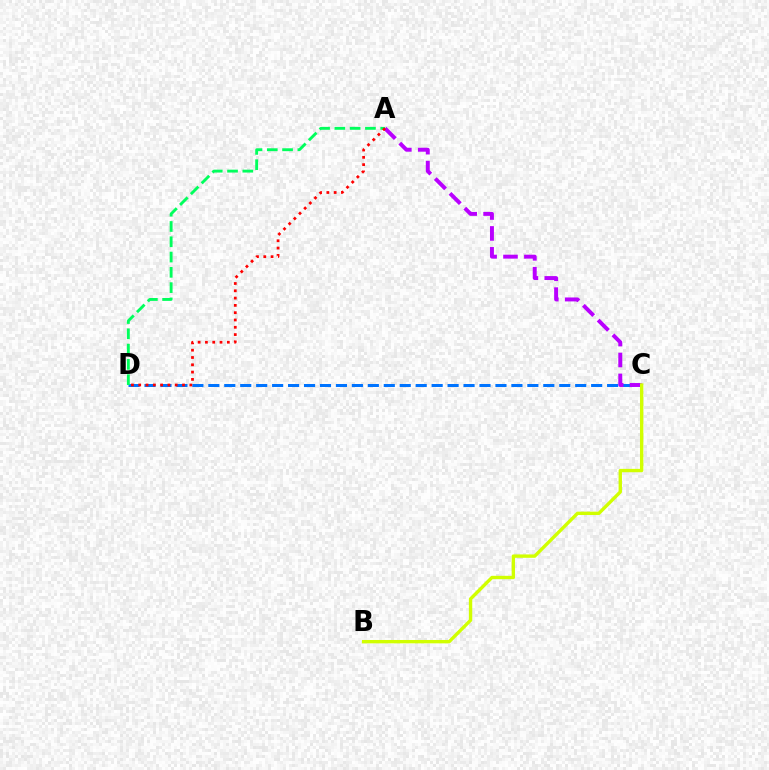{('C', 'D'): [{'color': '#0074ff', 'line_style': 'dashed', 'thickness': 2.17}], ('A', 'C'): [{'color': '#b900ff', 'line_style': 'dashed', 'thickness': 2.84}], ('A', 'D'): [{'color': '#00ff5c', 'line_style': 'dashed', 'thickness': 2.08}, {'color': '#ff0000', 'line_style': 'dotted', 'thickness': 1.98}], ('B', 'C'): [{'color': '#d1ff00', 'line_style': 'solid', 'thickness': 2.43}]}